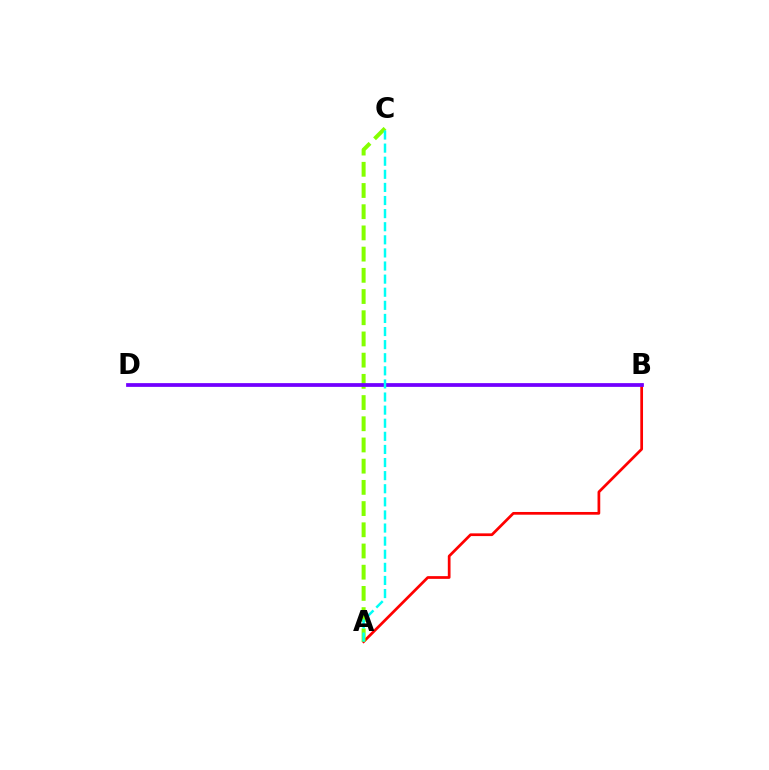{('A', 'B'): [{'color': '#ff0000', 'line_style': 'solid', 'thickness': 1.96}], ('A', 'C'): [{'color': '#84ff00', 'line_style': 'dashed', 'thickness': 2.88}, {'color': '#00fff6', 'line_style': 'dashed', 'thickness': 1.78}], ('B', 'D'): [{'color': '#7200ff', 'line_style': 'solid', 'thickness': 2.7}]}